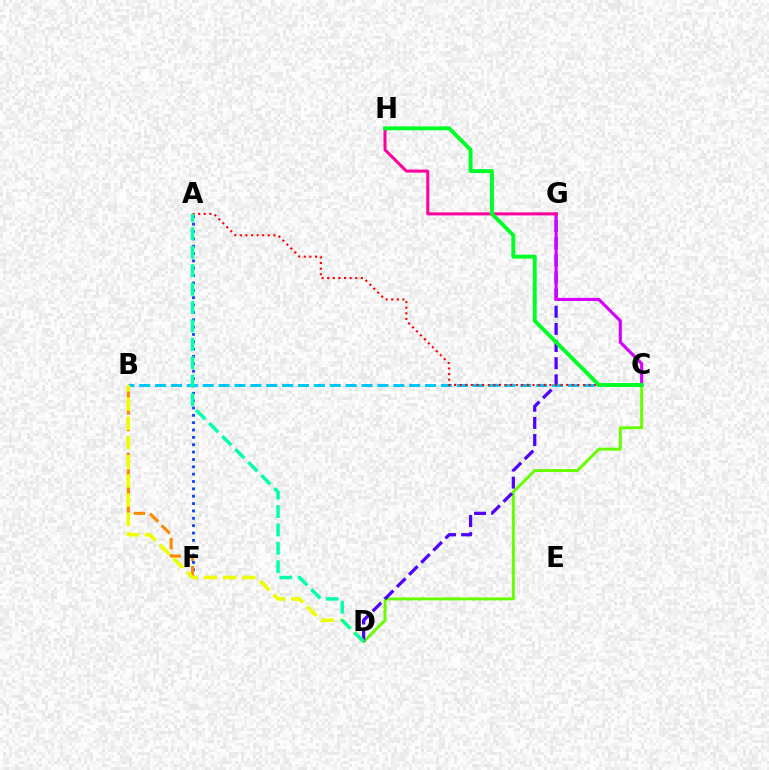{('A', 'F'): [{'color': '#003fff', 'line_style': 'dotted', 'thickness': 2.0}], ('B', 'F'): [{'color': '#ff8800', 'line_style': 'dashed', 'thickness': 2.24}], ('C', 'D'): [{'color': '#66ff00', 'line_style': 'solid', 'thickness': 2.12}], ('D', 'G'): [{'color': '#4f00ff', 'line_style': 'dashed', 'thickness': 2.33}], ('B', 'C'): [{'color': '#00c7ff', 'line_style': 'dashed', 'thickness': 2.16}], ('C', 'G'): [{'color': '#d600ff', 'line_style': 'solid', 'thickness': 2.25}], ('B', 'D'): [{'color': '#eeff00', 'line_style': 'dashed', 'thickness': 2.61}], ('A', 'C'): [{'color': '#ff0000', 'line_style': 'dotted', 'thickness': 1.52}], ('G', 'H'): [{'color': '#ff00a0', 'line_style': 'solid', 'thickness': 2.18}], ('A', 'D'): [{'color': '#00ffaf', 'line_style': 'dashed', 'thickness': 2.5}], ('C', 'H'): [{'color': '#00ff27', 'line_style': 'solid', 'thickness': 2.82}]}